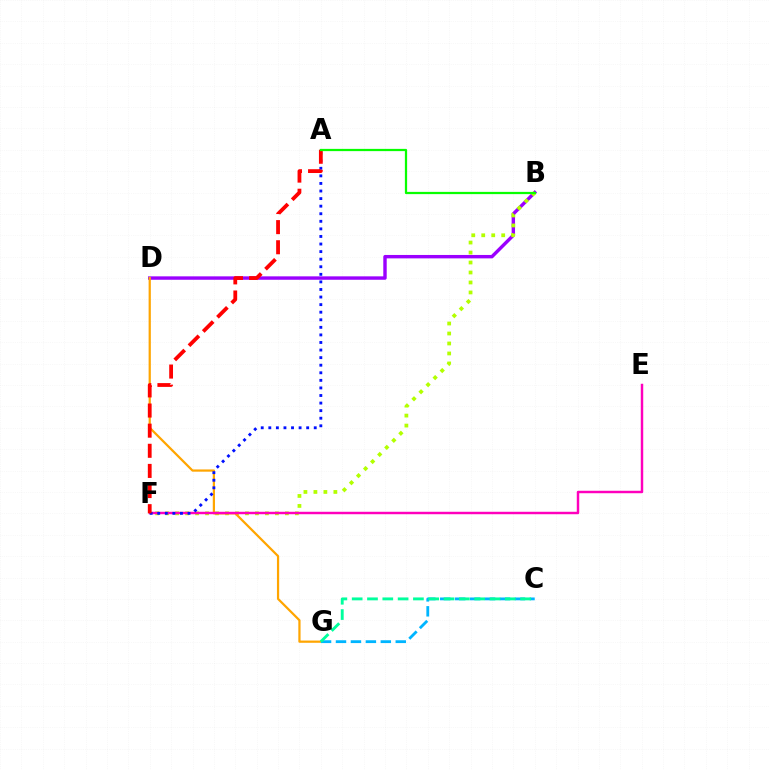{('B', 'D'): [{'color': '#9b00ff', 'line_style': 'solid', 'thickness': 2.46}], ('B', 'F'): [{'color': '#b3ff00', 'line_style': 'dotted', 'thickness': 2.71}], ('D', 'G'): [{'color': '#ffa500', 'line_style': 'solid', 'thickness': 1.61}], ('C', 'G'): [{'color': '#00b5ff', 'line_style': 'dashed', 'thickness': 2.03}, {'color': '#00ff9d', 'line_style': 'dashed', 'thickness': 2.08}], ('E', 'F'): [{'color': '#ff00bd', 'line_style': 'solid', 'thickness': 1.76}], ('A', 'F'): [{'color': '#0010ff', 'line_style': 'dotted', 'thickness': 2.06}, {'color': '#ff0000', 'line_style': 'dashed', 'thickness': 2.73}], ('A', 'B'): [{'color': '#08ff00', 'line_style': 'solid', 'thickness': 1.61}]}